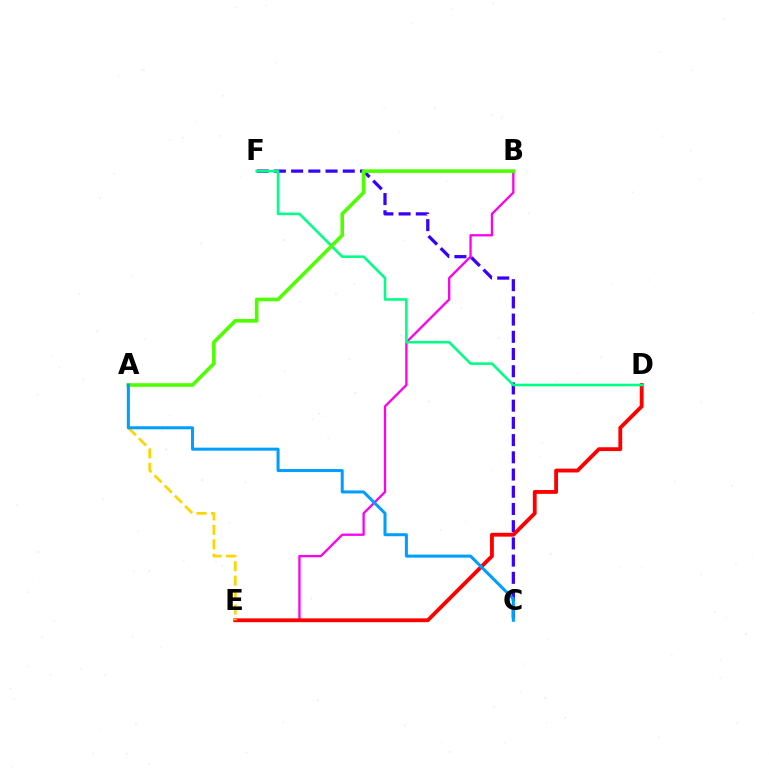{('B', 'E'): [{'color': '#ff00ed', 'line_style': 'solid', 'thickness': 1.66}], ('C', 'F'): [{'color': '#3700ff', 'line_style': 'dashed', 'thickness': 2.34}], ('D', 'E'): [{'color': '#ff0000', 'line_style': 'solid', 'thickness': 2.76}], ('D', 'F'): [{'color': '#00ff86', 'line_style': 'solid', 'thickness': 1.86}], ('A', 'B'): [{'color': '#4fff00', 'line_style': 'solid', 'thickness': 2.6}], ('A', 'E'): [{'color': '#ffd500', 'line_style': 'dashed', 'thickness': 1.96}], ('A', 'C'): [{'color': '#009eff', 'line_style': 'solid', 'thickness': 2.18}]}